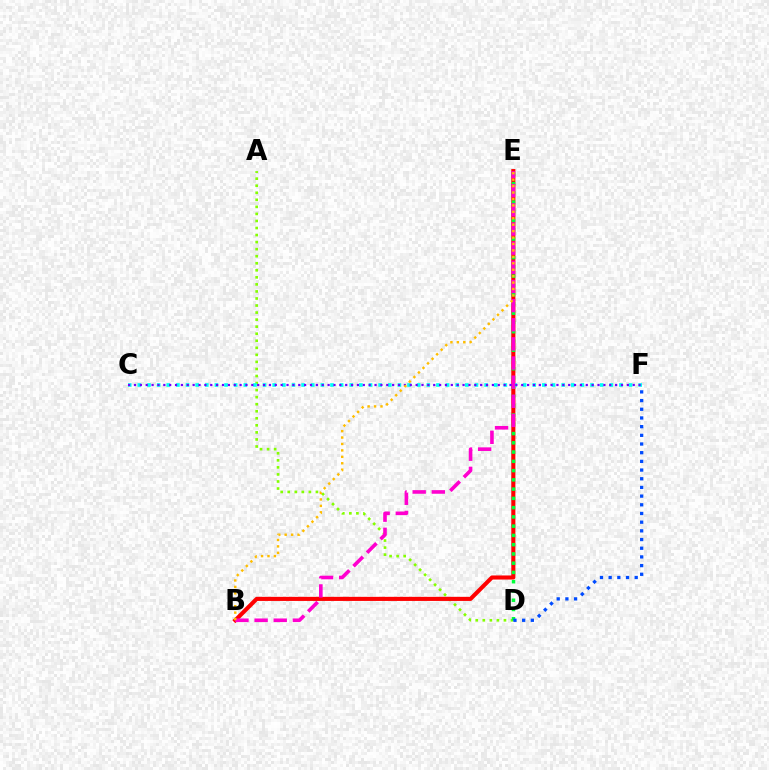{('A', 'D'): [{'color': '#84ff00', 'line_style': 'dotted', 'thickness': 1.91}], ('B', 'E'): [{'color': '#ff0000', 'line_style': 'solid', 'thickness': 2.94}, {'color': '#ff00cf', 'line_style': 'dashed', 'thickness': 2.6}, {'color': '#ffbd00', 'line_style': 'dotted', 'thickness': 1.75}], ('D', 'E'): [{'color': '#00ff39', 'line_style': 'dotted', 'thickness': 2.52}], ('C', 'F'): [{'color': '#00fff6', 'line_style': 'dotted', 'thickness': 2.62}, {'color': '#7200ff', 'line_style': 'dotted', 'thickness': 1.59}], ('D', 'F'): [{'color': '#004bff', 'line_style': 'dotted', 'thickness': 2.36}]}